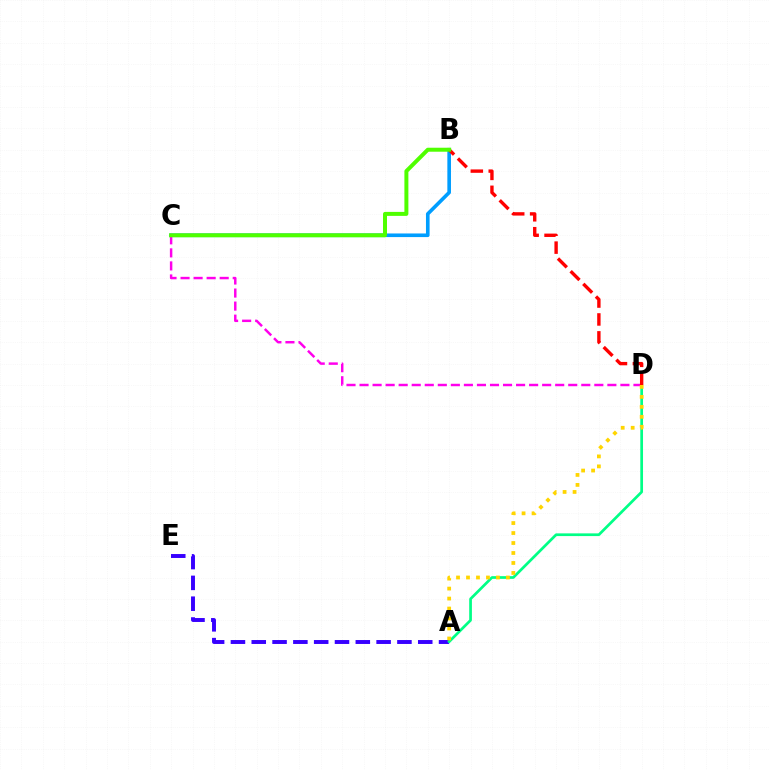{('A', 'E'): [{'color': '#3700ff', 'line_style': 'dashed', 'thickness': 2.83}], ('B', 'C'): [{'color': '#009eff', 'line_style': 'solid', 'thickness': 2.61}, {'color': '#4fff00', 'line_style': 'solid', 'thickness': 2.87}], ('A', 'D'): [{'color': '#00ff86', 'line_style': 'solid', 'thickness': 1.95}, {'color': '#ffd500', 'line_style': 'dotted', 'thickness': 2.71}], ('C', 'D'): [{'color': '#ff00ed', 'line_style': 'dashed', 'thickness': 1.77}], ('B', 'D'): [{'color': '#ff0000', 'line_style': 'dashed', 'thickness': 2.43}]}